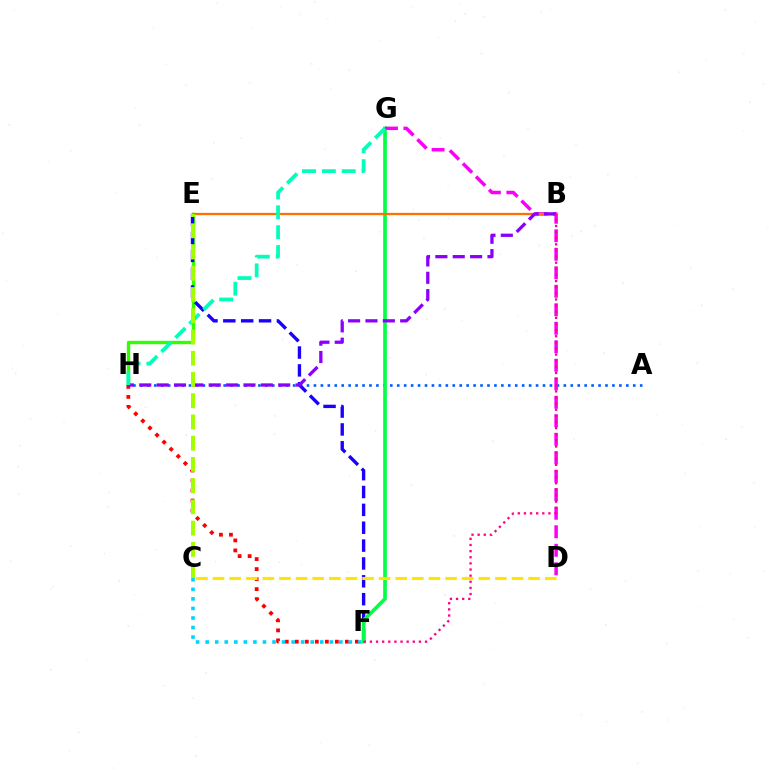{('E', 'H'): [{'color': '#31ff00', 'line_style': 'solid', 'thickness': 2.42}], ('A', 'H'): [{'color': '#005dff', 'line_style': 'dotted', 'thickness': 1.89}], ('F', 'H'): [{'color': '#ff0000', 'line_style': 'dotted', 'thickness': 2.72}], ('E', 'F'): [{'color': '#1900ff', 'line_style': 'dashed', 'thickness': 2.43}], ('F', 'G'): [{'color': '#00ff45', 'line_style': 'solid', 'thickness': 2.63}], ('C', 'D'): [{'color': '#ffe600', 'line_style': 'dashed', 'thickness': 2.26}], ('D', 'G'): [{'color': '#fa00f9', 'line_style': 'dashed', 'thickness': 2.51}], ('B', 'E'): [{'color': '#ff7000', 'line_style': 'solid', 'thickness': 1.65}], ('C', 'F'): [{'color': '#00d3ff', 'line_style': 'dotted', 'thickness': 2.59}], ('B', 'H'): [{'color': '#8a00ff', 'line_style': 'dashed', 'thickness': 2.36}], ('B', 'F'): [{'color': '#ff0088', 'line_style': 'dotted', 'thickness': 1.66}], ('G', 'H'): [{'color': '#00ffbb', 'line_style': 'dashed', 'thickness': 2.7}], ('C', 'E'): [{'color': '#a2ff00', 'line_style': 'dashed', 'thickness': 2.88}]}